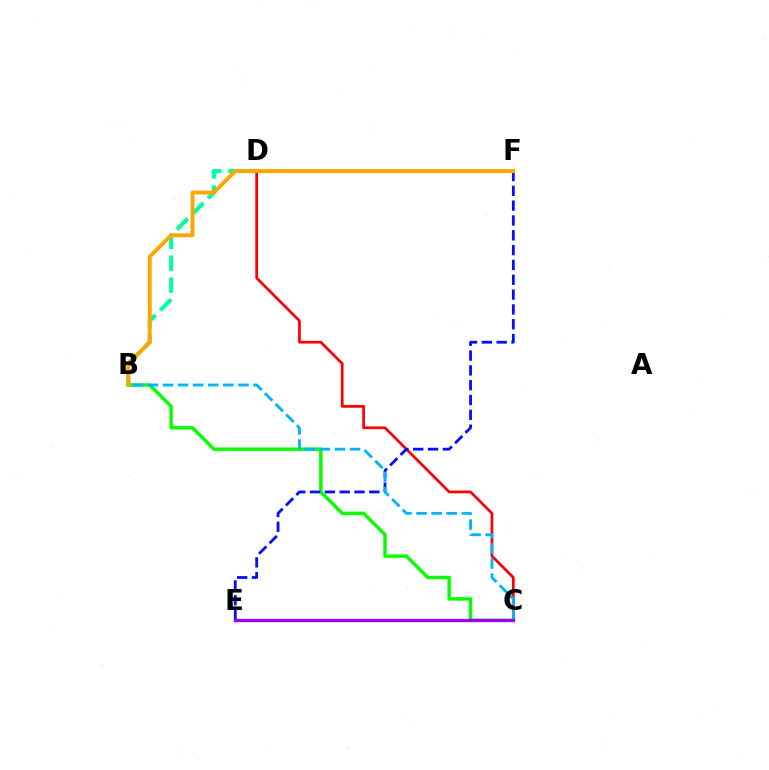{('B', 'D'): [{'color': '#00ff9d', 'line_style': 'dashed', 'thickness': 2.99}], ('C', 'D'): [{'color': '#ff0000', 'line_style': 'solid', 'thickness': 1.96}], ('C', 'E'): [{'color': '#ff00bd', 'line_style': 'solid', 'thickness': 2.17}, {'color': '#9b00ff', 'line_style': 'solid', 'thickness': 2.4}], ('B', 'C'): [{'color': '#08ff00', 'line_style': 'solid', 'thickness': 2.48}, {'color': '#00b5ff', 'line_style': 'dashed', 'thickness': 2.05}], ('E', 'F'): [{'color': '#0010ff', 'line_style': 'dashed', 'thickness': 2.01}], ('D', 'F'): [{'color': '#b3ff00', 'line_style': 'solid', 'thickness': 2.81}], ('B', 'F'): [{'color': '#ffa500', 'line_style': 'solid', 'thickness': 2.81}]}